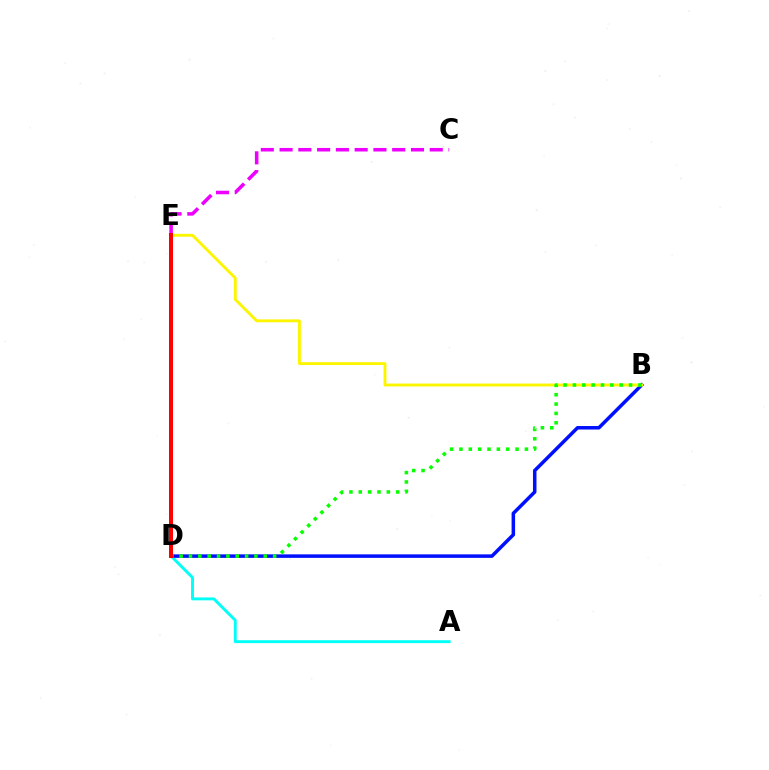{('C', 'E'): [{'color': '#ee00ff', 'line_style': 'dashed', 'thickness': 2.55}], ('A', 'D'): [{'color': '#00fff6', 'line_style': 'solid', 'thickness': 2.09}], ('B', 'D'): [{'color': '#0010ff', 'line_style': 'solid', 'thickness': 2.53}, {'color': '#08ff00', 'line_style': 'dotted', 'thickness': 2.54}], ('B', 'E'): [{'color': '#fcf500', 'line_style': 'solid', 'thickness': 2.07}], ('D', 'E'): [{'color': '#ff0000', 'line_style': 'solid', 'thickness': 2.89}]}